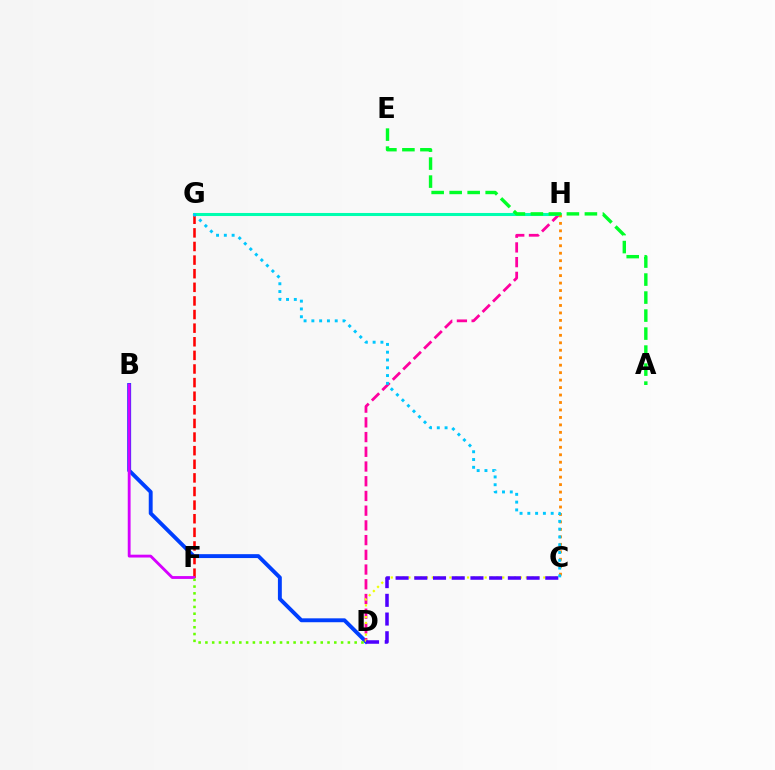{('B', 'D'): [{'color': '#003fff', 'line_style': 'solid', 'thickness': 2.81}], ('D', 'H'): [{'color': '#ff00a0', 'line_style': 'dashed', 'thickness': 2.0}], ('F', 'G'): [{'color': '#ff0000', 'line_style': 'dashed', 'thickness': 1.85}], ('C', 'D'): [{'color': '#eeff00', 'line_style': 'dotted', 'thickness': 1.59}, {'color': '#4f00ff', 'line_style': 'dashed', 'thickness': 2.54}], ('B', 'F'): [{'color': '#d600ff', 'line_style': 'solid', 'thickness': 2.04}], ('G', 'H'): [{'color': '#00ffaf', 'line_style': 'solid', 'thickness': 2.2}], ('D', 'F'): [{'color': '#66ff00', 'line_style': 'dotted', 'thickness': 1.84}], ('C', 'H'): [{'color': '#ff8800', 'line_style': 'dotted', 'thickness': 2.03}], ('C', 'G'): [{'color': '#00c7ff', 'line_style': 'dotted', 'thickness': 2.12}], ('A', 'E'): [{'color': '#00ff27', 'line_style': 'dashed', 'thickness': 2.45}]}